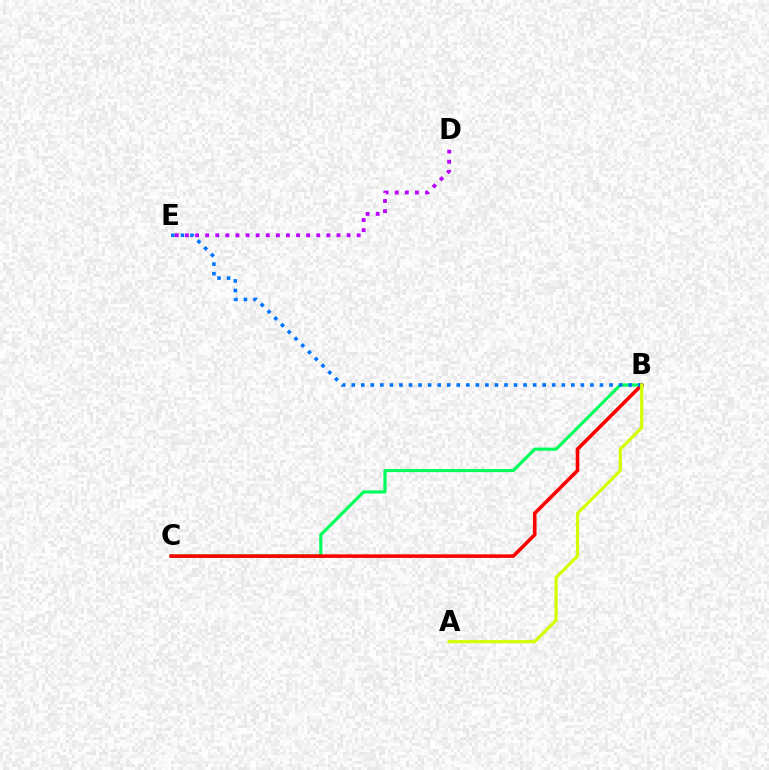{('B', 'C'): [{'color': '#00ff5c', 'line_style': 'solid', 'thickness': 2.27}, {'color': '#ff0000', 'line_style': 'solid', 'thickness': 2.58}], ('D', 'E'): [{'color': '#b900ff', 'line_style': 'dotted', 'thickness': 2.74}], ('B', 'E'): [{'color': '#0074ff', 'line_style': 'dotted', 'thickness': 2.59}], ('A', 'B'): [{'color': '#d1ff00', 'line_style': 'solid', 'thickness': 2.28}]}